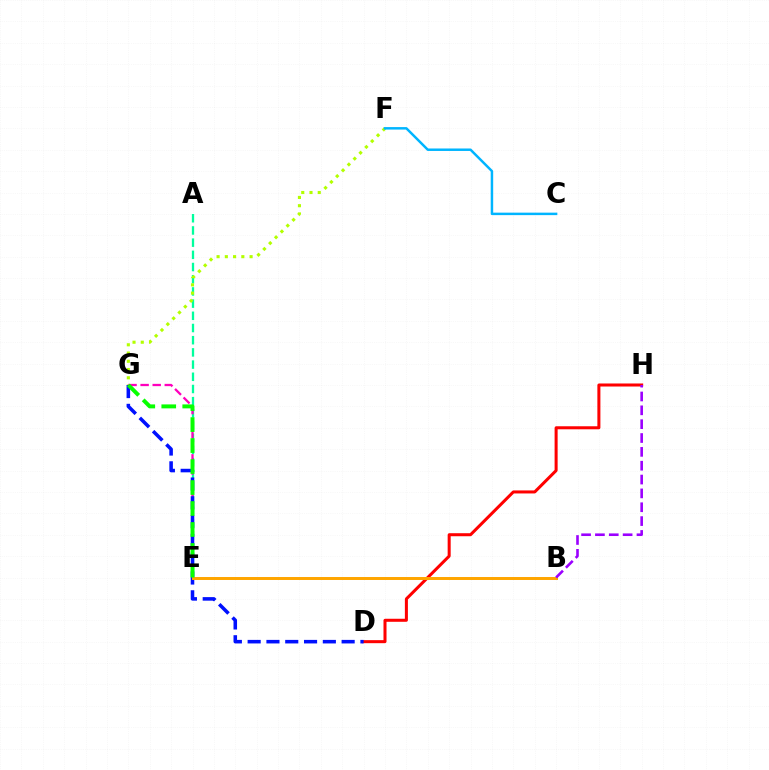{('A', 'E'): [{'color': '#00ff9d', 'line_style': 'dashed', 'thickness': 1.66}], ('F', 'G'): [{'color': '#b3ff00', 'line_style': 'dotted', 'thickness': 2.24}], ('D', 'H'): [{'color': '#ff0000', 'line_style': 'solid', 'thickness': 2.18}], ('E', 'G'): [{'color': '#ff00bd', 'line_style': 'dashed', 'thickness': 1.64}, {'color': '#08ff00', 'line_style': 'dashed', 'thickness': 2.85}], ('D', 'G'): [{'color': '#0010ff', 'line_style': 'dashed', 'thickness': 2.55}], ('C', 'F'): [{'color': '#00b5ff', 'line_style': 'solid', 'thickness': 1.78}], ('B', 'E'): [{'color': '#ffa500', 'line_style': 'solid', 'thickness': 2.15}], ('B', 'H'): [{'color': '#9b00ff', 'line_style': 'dashed', 'thickness': 1.88}]}